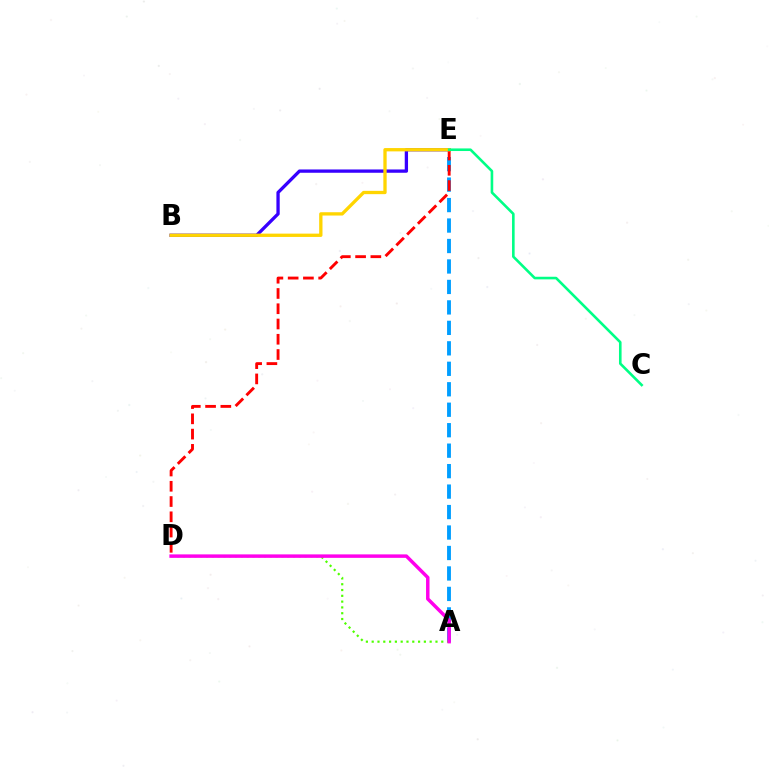{('B', 'E'): [{'color': '#3700ff', 'line_style': 'solid', 'thickness': 2.37}, {'color': '#ffd500', 'line_style': 'solid', 'thickness': 2.38}], ('A', 'E'): [{'color': '#009eff', 'line_style': 'dashed', 'thickness': 2.78}], ('D', 'E'): [{'color': '#ff0000', 'line_style': 'dashed', 'thickness': 2.07}], ('A', 'D'): [{'color': '#4fff00', 'line_style': 'dotted', 'thickness': 1.58}, {'color': '#ff00ed', 'line_style': 'solid', 'thickness': 2.49}], ('C', 'E'): [{'color': '#00ff86', 'line_style': 'solid', 'thickness': 1.88}]}